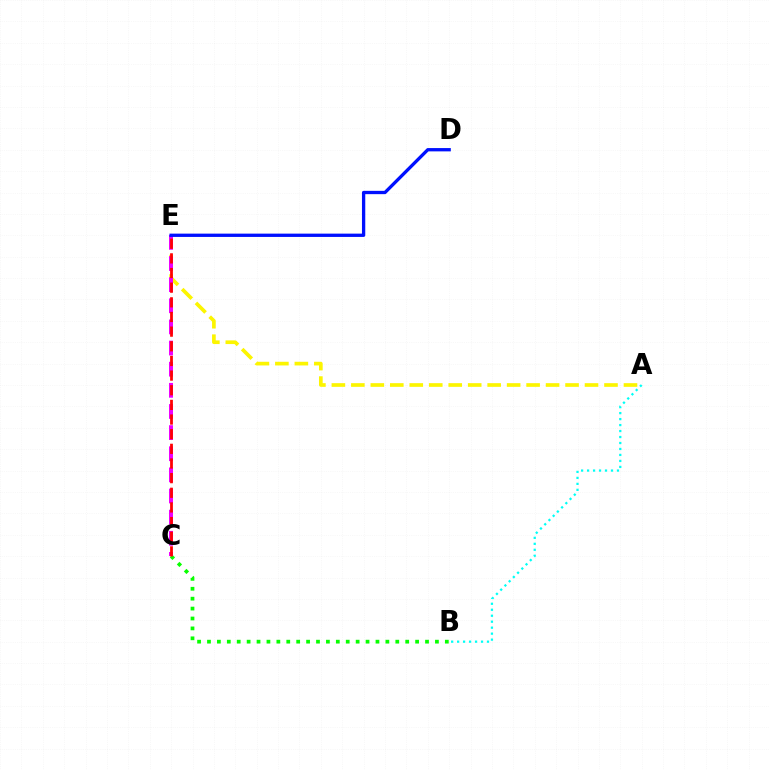{('B', 'C'): [{'color': '#08ff00', 'line_style': 'dotted', 'thickness': 2.69}], ('A', 'E'): [{'color': '#fcf500', 'line_style': 'dashed', 'thickness': 2.65}], ('C', 'E'): [{'color': '#ee00ff', 'line_style': 'dashed', 'thickness': 2.87}, {'color': '#ff0000', 'line_style': 'dashed', 'thickness': 1.99}], ('D', 'E'): [{'color': '#0010ff', 'line_style': 'solid', 'thickness': 2.38}], ('A', 'B'): [{'color': '#00fff6', 'line_style': 'dotted', 'thickness': 1.62}]}